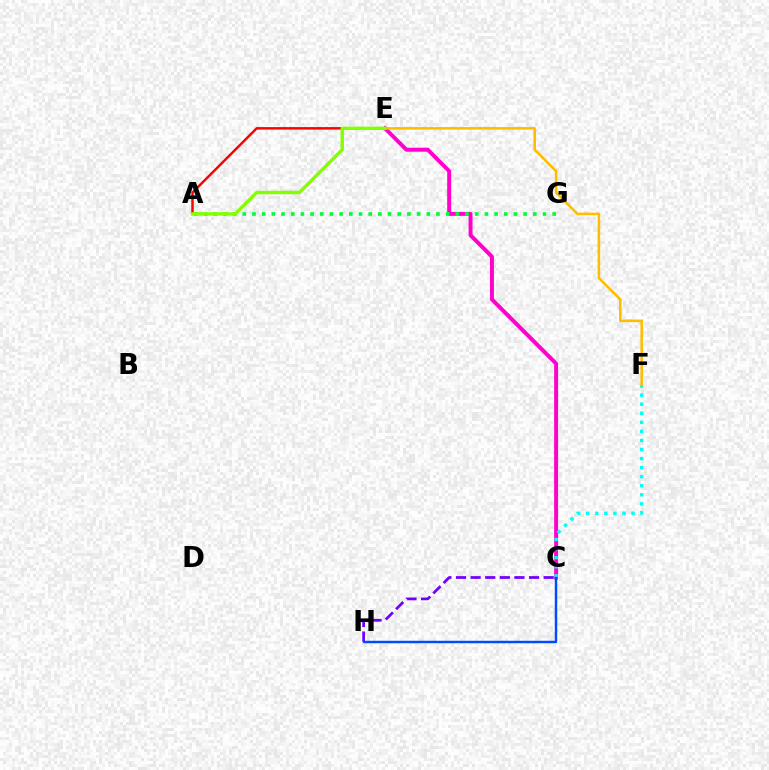{('C', 'H'): [{'color': '#7200ff', 'line_style': 'dashed', 'thickness': 1.98}, {'color': '#004bff', 'line_style': 'solid', 'thickness': 1.76}], ('C', 'E'): [{'color': '#ff00cf', 'line_style': 'solid', 'thickness': 2.84}], ('C', 'F'): [{'color': '#00fff6', 'line_style': 'dotted', 'thickness': 2.46}], ('A', 'G'): [{'color': '#00ff39', 'line_style': 'dotted', 'thickness': 2.63}], ('A', 'E'): [{'color': '#ff0000', 'line_style': 'solid', 'thickness': 1.78}, {'color': '#84ff00', 'line_style': 'solid', 'thickness': 2.47}], ('E', 'F'): [{'color': '#ffbd00', 'line_style': 'solid', 'thickness': 1.83}]}